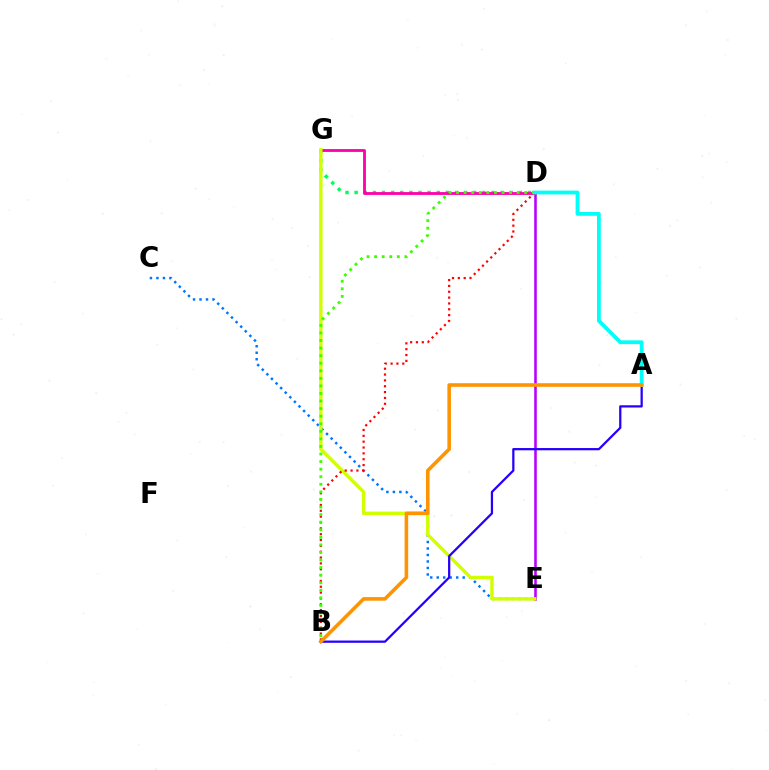{('D', 'G'): [{'color': '#00ff5c', 'line_style': 'dotted', 'thickness': 2.48}, {'color': '#ff00ac', 'line_style': 'solid', 'thickness': 2.03}], ('D', 'E'): [{'color': '#b900ff', 'line_style': 'solid', 'thickness': 1.85}], ('C', 'E'): [{'color': '#0074ff', 'line_style': 'dotted', 'thickness': 1.76}], ('E', 'G'): [{'color': '#d1ff00', 'line_style': 'solid', 'thickness': 2.46}], ('B', 'D'): [{'color': '#ff0000', 'line_style': 'dotted', 'thickness': 1.59}, {'color': '#3dff00', 'line_style': 'dotted', 'thickness': 2.06}], ('A', 'B'): [{'color': '#2500ff', 'line_style': 'solid', 'thickness': 1.62}, {'color': '#ff9400', 'line_style': 'solid', 'thickness': 2.58}], ('A', 'D'): [{'color': '#00fff6', 'line_style': 'solid', 'thickness': 2.73}]}